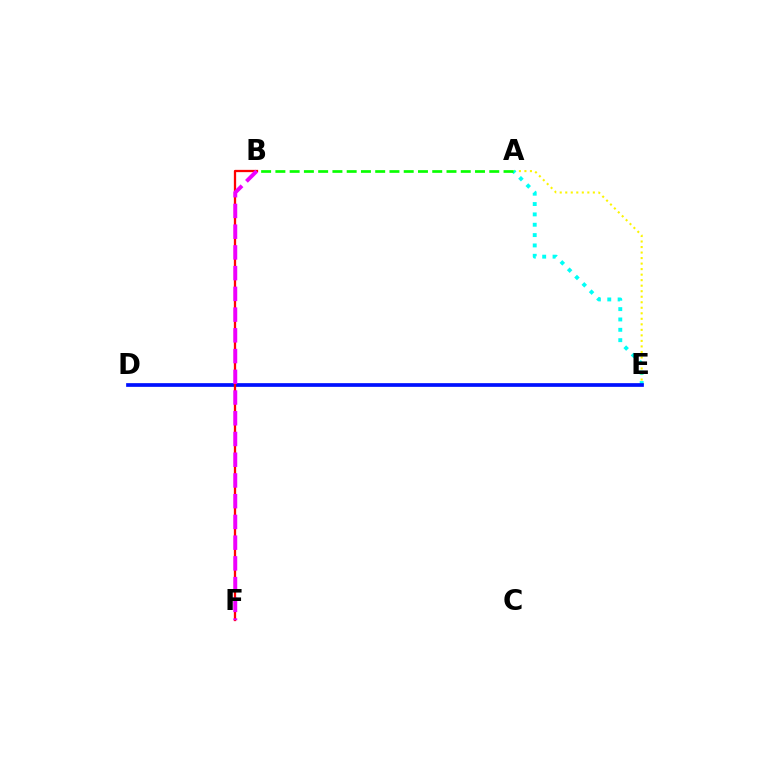{('A', 'E'): [{'color': '#fcf500', 'line_style': 'dotted', 'thickness': 1.5}, {'color': '#00fff6', 'line_style': 'dotted', 'thickness': 2.81}], ('D', 'E'): [{'color': '#0010ff', 'line_style': 'solid', 'thickness': 2.67}], ('B', 'F'): [{'color': '#ff0000', 'line_style': 'solid', 'thickness': 1.64}, {'color': '#ee00ff', 'line_style': 'dashed', 'thickness': 2.82}], ('A', 'B'): [{'color': '#08ff00', 'line_style': 'dashed', 'thickness': 1.94}]}